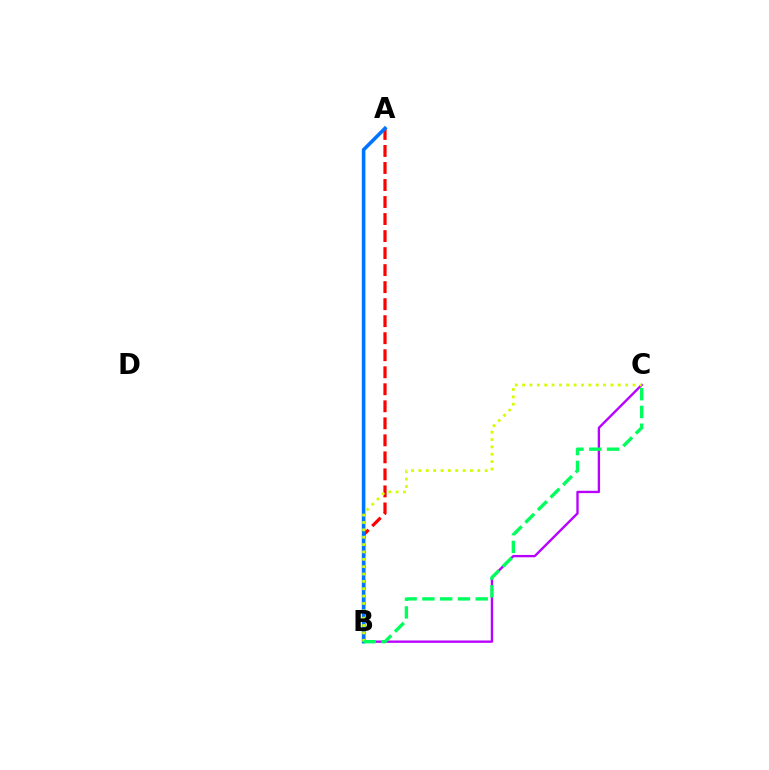{('A', 'B'): [{'color': '#ff0000', 'line_style': 'dashed', 'thickness': 2.31}, {'color': '#0074ff', 'line_style': 'solid', 'thickness': 2.58}], ('B', 'C'): [{'color': '#b900ff', 'line_style': 'solid', 'thickness': 1.69}, {'color': '#d1ff00', 'line_style': 'dotted', 'thickness': 2.0}, {'color': '#00ff5c', 'line_style': 'dashed', 'thickness': 2.41}]}